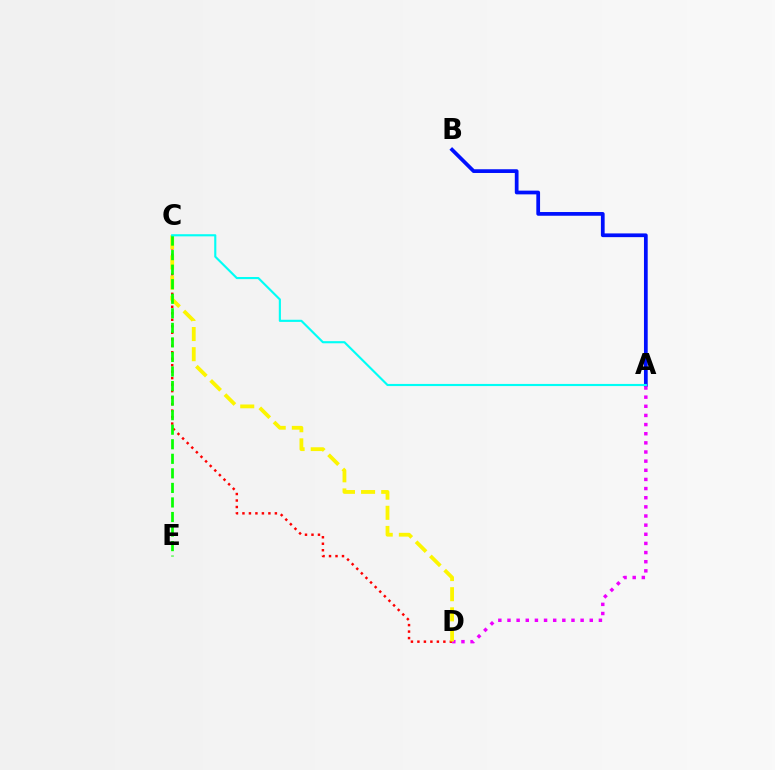{('C', 'D'): [{'color': '#ff0000', 'line_style': 'dotted', 'thickness': 1.76}, {'color': '#fcf500', 'line_style': 'dashed', 'thickness': 2.74}], ('A', 'B'): [{'color': '#0010ff', 'line_style': 'solid', 'thickness': 2.69}], ('A', 'D'): [{'color': '#ee00ff', 'line_style': 'dotted', 'thickness': 2.48}], ('C', 'E'): [{'color': '#08ff00', 'line_style': 'dashed', 'thickness': 1.98}], ('A', 'C'): [{'color': '#00fff6', 'line_style': 'solid', 'thickness': 1.54}]}